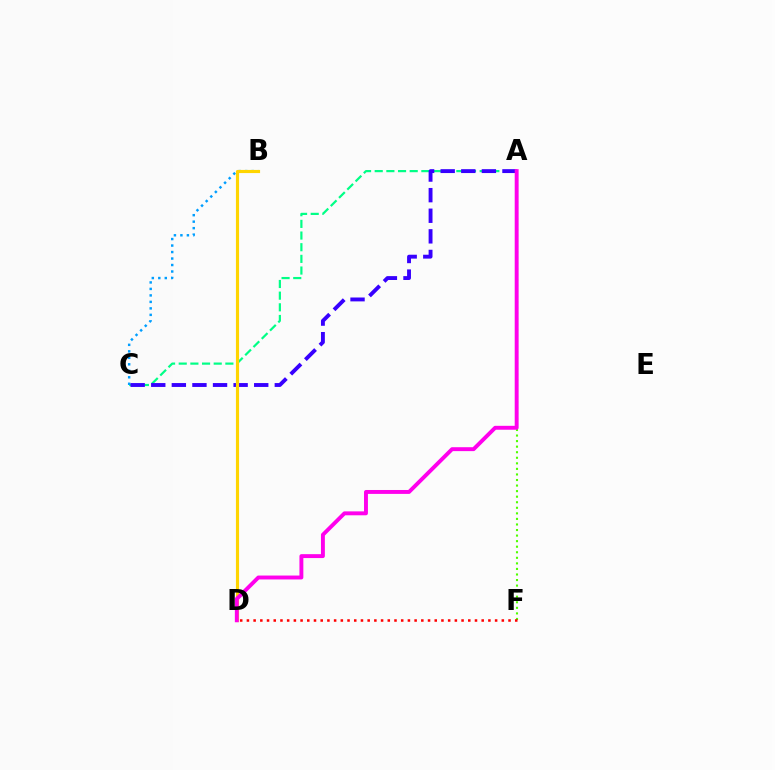{('A', 'C'): [{'color': '#00ff86', 'line_style': 'dashed', 'thickness': 1.58}, {'color': '#3700ff', 'line_style': 'dashed', 'thickness': 2.8}], ('B', 'C'): [{'color': '#009eff', 'line_style': 'dotted', 'thickness': 1.76}], ('A', 'F'): [{'color': '#4fff00', 'line_style': 'dotted', 'thickness': 1.51}], ('B', 'D'): [{'color': '#ffd500', 'line_style': 'solid', 'thickness': 2.27}], ('A', 'D'): [{'color': '#ff00ed', 'line_style': 'solid', 'thickness': 2.82}], ('D', 'F'): [{'color': '#ff0000', 'line_style': 'dotted', 'thickness': 1.82}]}